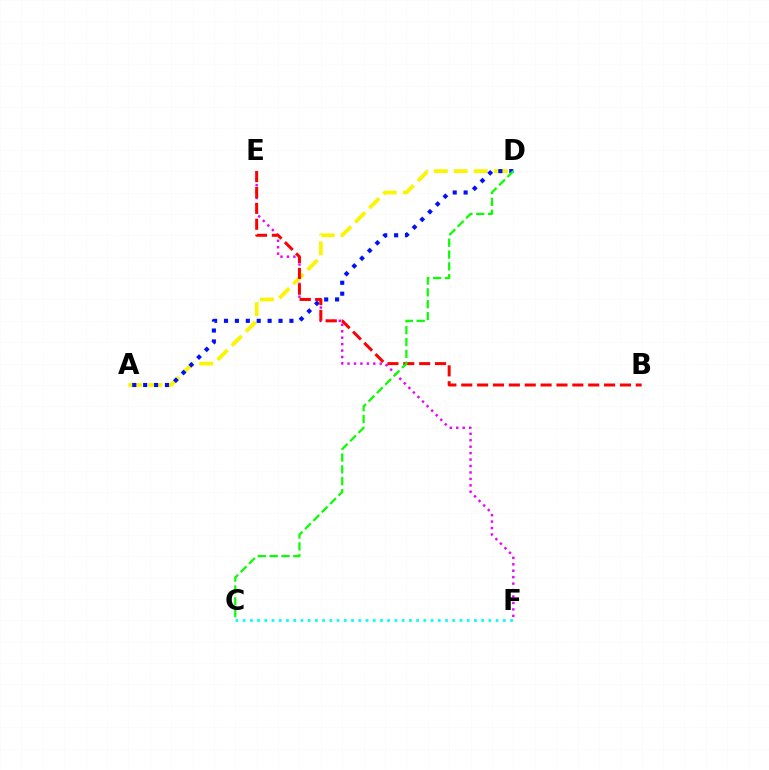{('A', 'D'): [{'color': '#fcf500', 'line_style': 'dashed', 'thickness': 2.71}, {'color': '#0010ff', 'line_style': 'dotted', 'thickness': 2.96}], ('E', 'F'): [{'color': '#ee00ff', 'line_style': 'dotted', 'thickness': 1.75}], ('C', 'F'): [{'color': '#00fff6', 'line_style': 'dotted', 'thickness': 1.96}], ('B', 'E'): [{'color': '#ff0000', 'line_style': 'dashed', 'thickness': 2.16}], ('C', 'D'): [{'color': '#08ff00', 'line_style': 'dashed', 'thickness': 1.61}]}